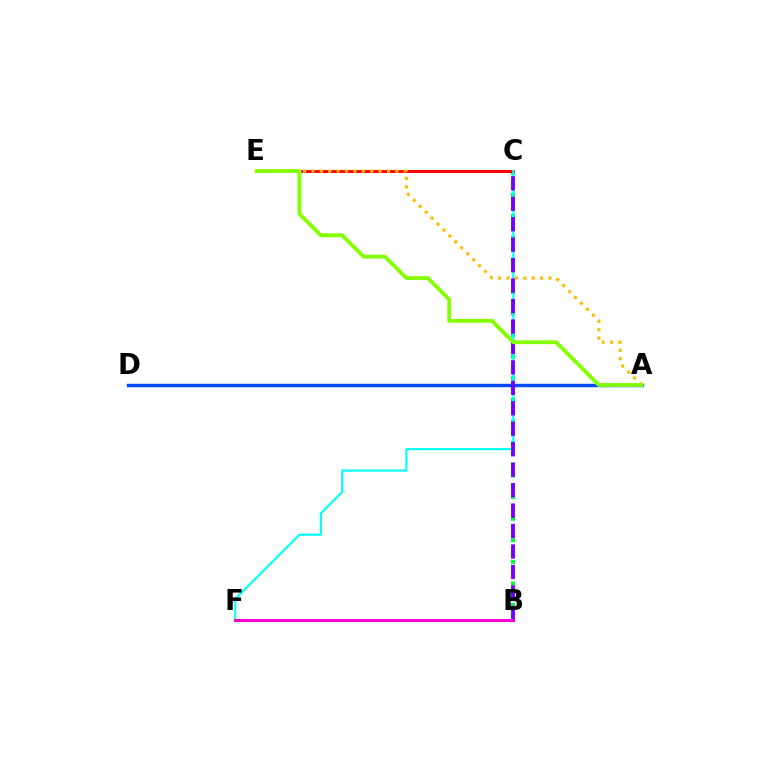{('B', 'C'): [{'color': '#00ff39', 'line_style': 'dotted', 'thickness': 2.94}, {'color': '#7200ff', 'line_style': 'dashed', 'thickness': 2.78}], ('A', 'D'): [{'color': '#004bff', 'line_style': 'solid', 'thickness': 2.47}], ('C', 'E'): [{'color': '#ff0000', 'line_style': 'solid', 'thickness': 2.11}], ('A', 'E'): [{'color': '#ffbd00', 'line_style': 'dotted', 'thickness': 2.28}, {'color': '#84ff00', 'line_style': 'solid', 'thickness': 2.73}], ('C', 'F'): [{'color': '#00fff6', 'line_style': 'solid', 'thickness': 1.53}], ('B', 'F'): [{'color': '#ff00cf', 'line_style': 'solid', 'thickness': 2.16}]}